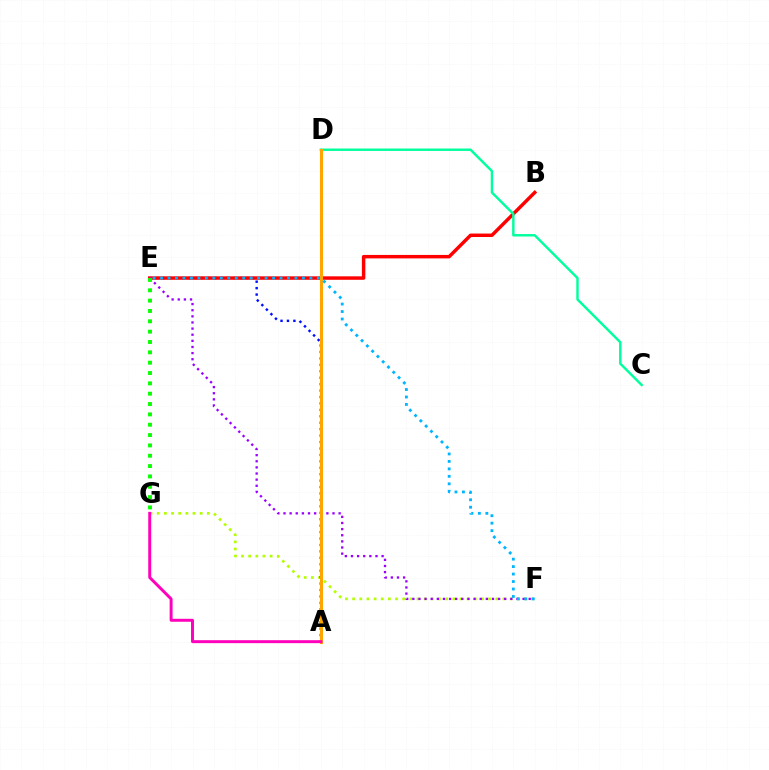{('F', 'G'): [{'color': '#b3ff00', 'line_style': 'dotted', 'thickness': 1.94}], ('A', 'E'): [{'color': '#0010ff', 'line_style': 'dotted', 'thickness': 1.75}], ('B', 'E'): [{'color': '#ff0000', 'line_style': 'solid', 'thickness': 2.49}], ('C', 'D'): [{'color': '#00ff9d', 'line_style': 'solid', 'thickness': 1.75}], ('E', 'F'): [{'color': '#9b00ff', 'line_style': 'dotted', 'thickness': 1.66}, {'color': '#00b5ff', 'line_style': 'dotted', 'thickness': 2.03}], ('A', 'D'): [{'color': '#ffa500', 'line_style': 'solid', 'thickness': 2.2}], ('E', 'G'): [{'color': '#08ff00', 'line_style': 'dotted', 'thickness': 2.81}], ('A', 'G'): [{'color': '#ff00bd', 'line_style': 'solid', 'thickness': 2.13}]}